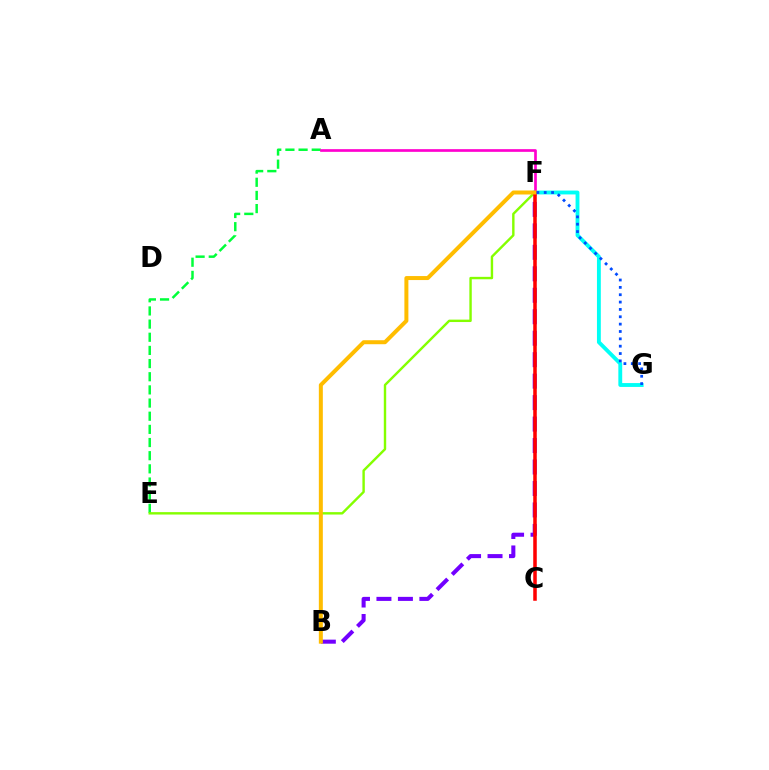{('A', 'E'): [{'color': '#00ff39', 'line_style': 'dashed', 'thickness': 1.79}], ('B', 'F'): [{'color': '#7200ff', 'line_style': 'dashed', 'thickness': 2.92}, {'color': '#ffbd00', 'line_style': 'solid', 'thickness': 2.88}], ('F', 'G'): [{'color': '#00fff6', 'line_style': 'solid', 'thickness': 2.78}, {'color': '#004bff', 'line_style': 'dotted', 'thickness': 2.0}], ('A', 'F'): [{'color': '#ff00cf', 'line_style': 'solid', 'thickness': 1.94}], ('E', 'F'): [{'color': '#84ff00', 'line_style': 'solid', 'thickness': 1.73}], ('C', 'F'): [{'color': '#ff0000', 'line_style': 'solid', 'thickness': 2.55}]}